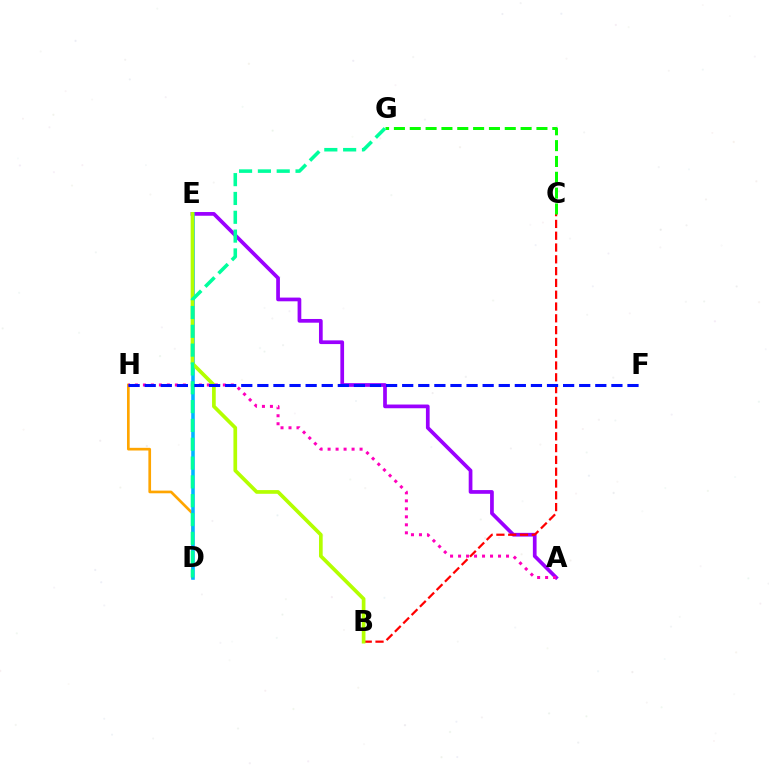{('A', 'E'): [{'color': '#9b00ff', 'line_style': 'solid', 'thickness': 2.67}], ('D', 'H'): [{'color': '#ffa500', 'line_style': 'solid', 'thickness': 1.93}], ('B', 'C'): [{'color': '#ff0000', 'line_style': 'dashed', 'thickness': 1.6}], ('D', 'E'): [{'color': '#00b5ff', 'line_style': 'solid', 'thickness': 2.57}], ('B', 'E'): [{'color': '#b3ff00', 'line_style': 'solid', 'thickness': 2.65}], ('A', 'H'): [{'color': '#ff00bd', 'line_style': 'dotted', 'thickness': 2.17}], ('C', 'G'): [{'color': '#08ff00', 'line_style': 'dashed', 'thickness': 2.15}], ('F', 'H'): [{'color': '#0010ff', 'line_style': 'dashed', 'thickness': 2.19}], ('D', 'G'): [{'color': '#00ff9d', 'line_style': 'dashed', 'thickness': 2.56}]}